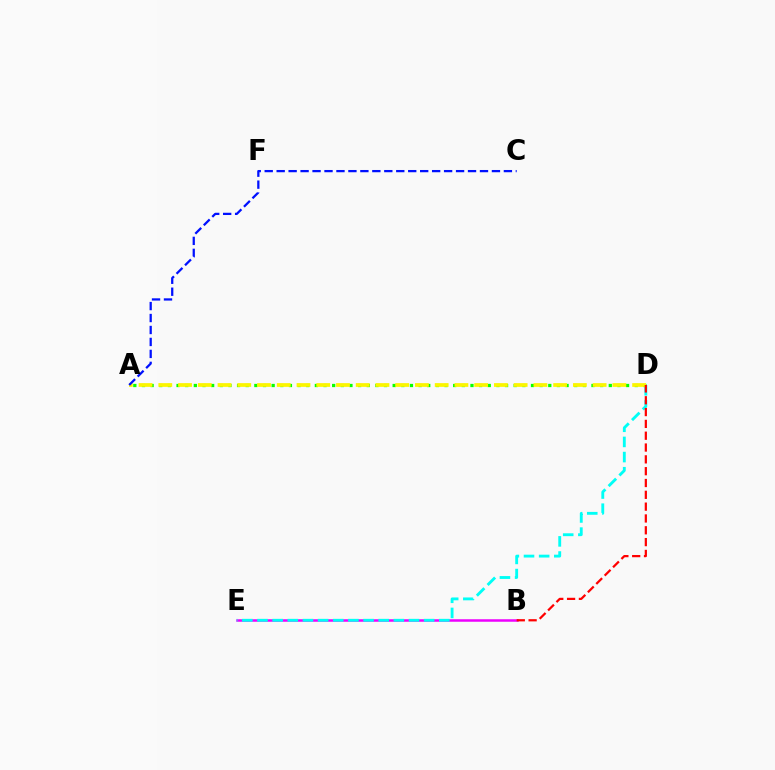{('B', 'E'): [{'color': '#ee00ff', 'line_style': 'solid', 'thickness': 1.81}], ('A', 'D'): [{'color': '#08ff00', 'line_style': 'dotted', 'thickness': 2.35}, {'color': '#fcf500', 'line_style': 'dashed', 'thickness': 2.68}], ('D', 'E'): [{'color': '#00fff6', 'line_style': 'dashed', 'thickness': 2.06}], ('A', 'C'): [{'color': '#0010ff', 'line_style': 'dashed', 'thickness': 1.62}], ('B', 'D'): [{'color': '#ff0000', 'line_style': 'dashed', 'thickness': 1.61}]}